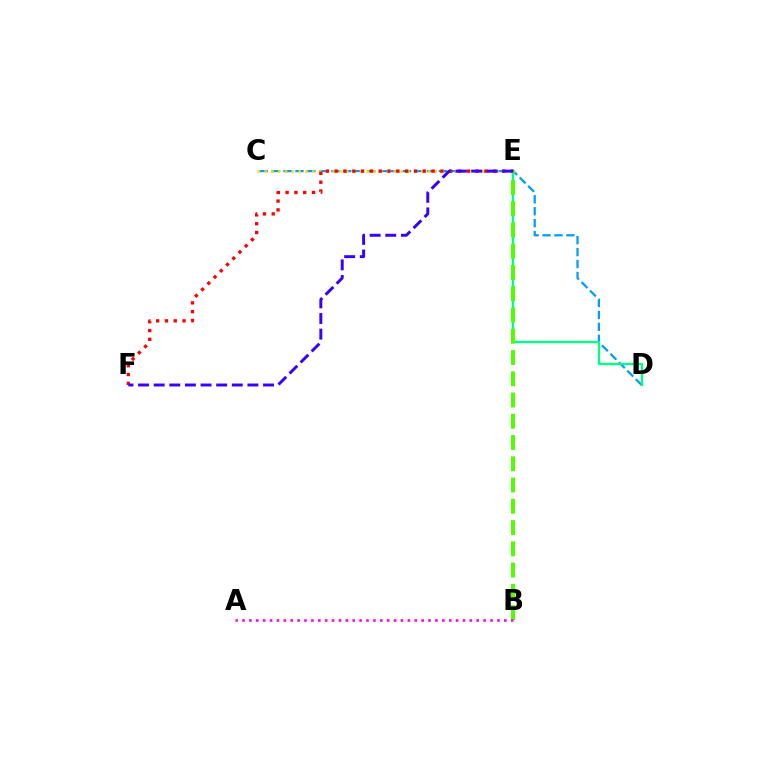{('C', 'D'): [{'color': '#009eff', 'line_style': 'dashed', 'thickness': 1.62}], ('D', 'E'): [{'color': '#00ff86', 'line_style': 'solid', 'thickness': 1.66}], ('C', 'E'): [{'color': '#ffd500', 'line_style': 'dotted', 'thickness': 1.85}], ('E', 'F'): [{'color': '#ff0000', 'line_style': 'dotted', 'thickness': 2.39}, {'color': '#3700ff', 'line_style': 'dashed', 'thickness': 2.12}], ('B', 'E'): [{'color': '#4fff00', 'line_style': 'dashed', 'thickness': 2.89}], ('A', 'B'): [{'color': '#ff00ed', 'line_style': 'dotted', 'thickness': 1.87}]}